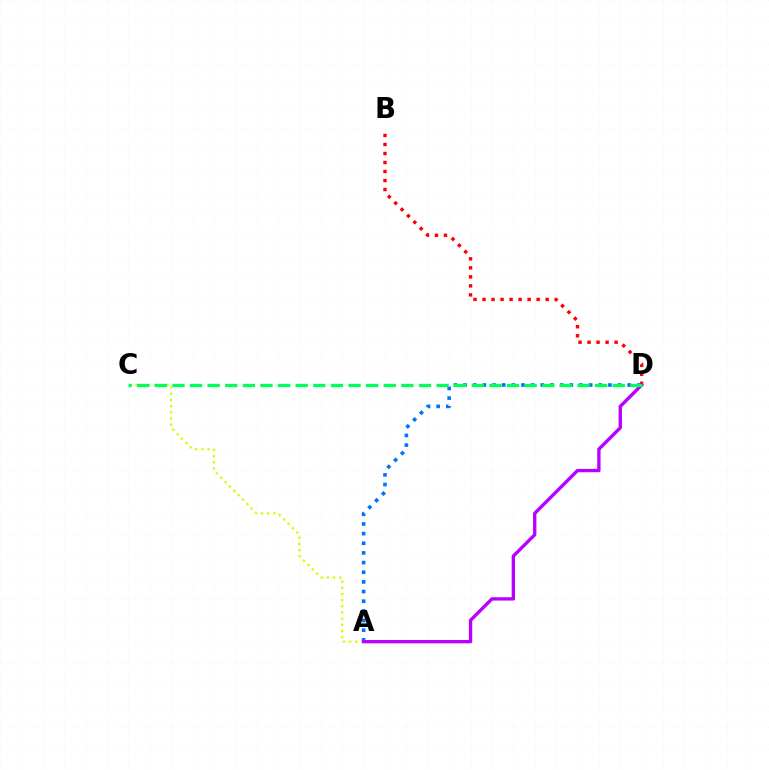{('A', 'C'): [{'color': '#d1ff00', 'line_style': 'dotted', 'thickness': 1.68}], ('A', 'D'): [{'color': '#0074ff', 'line_style': 'dotted', 'thickness': 2.62}, {'color': '#b900ff', 'line_style': 'solid', 'thickness': 2.41}], ('B', 'D'): [{'color': '#ff0000', 'line_style': 'dotted', 'thickness': 2.45}], ('C', 'D'): [{'color': '#00ff5c', 'line_style': 'dashed', 'thickness': 2.39}]}